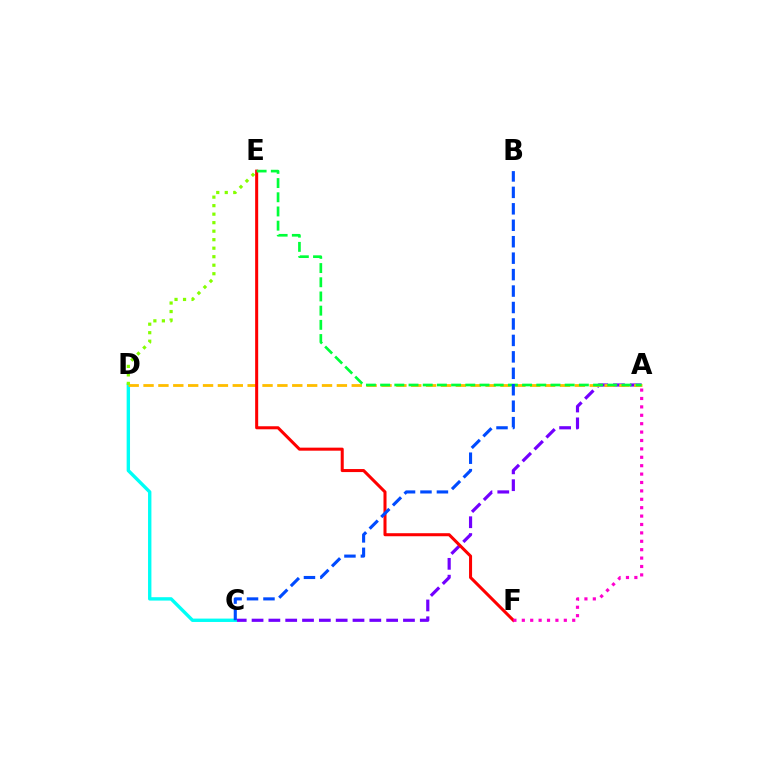{('A', 'C'): [{'color': '#7200ff', 'line_style': 'dashed', 'thickness': 2.29}], ('C', 'D'): [{'color': '#00fff6', 'line_style': 'solid', 'thickness': 2.43}], ('A', 'D'): [{'color': '#ffbd00', 'line_style': 'dashed', 'thickness': 2.02}], ('E', 'F'): [{'color': '#ff0000', 'line_style': 'solid', 'thickness': 2.19}], ('A', 'E'): [{'color': '#00ff39', 'line_style': 'dashed', 'thickness': 1.93}], ('A', 'F'): [{'color': '#ff00cf', 'line_style': 'dotted', 'thickness': 2.28}], ('D', 'E'): [{'color': '#84ff00', 'line_style': 'dotted', 'thickness': 2.31}], ('B', 'C'): [{'color': '#004bff', 'line_style': 'dashed', 'thickness': 2.23}]}